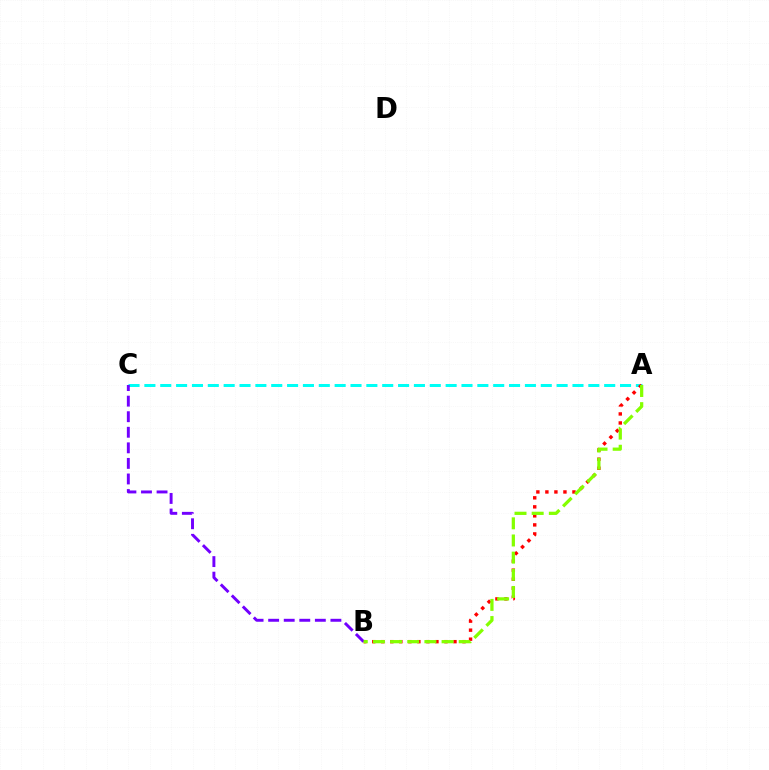{('A', 'C'): [{'color': '#00fff6', 'line_style': 'dashed', 'thickness': 2.15}], ('A', 'B'): [{'color': '#ff0000', 'line_style': 'dotted', 'thickness': 2.45}, {'color': '#84ff00', 'line_style': 'dashed', 'thickness': 2.33}], ('B', 'C'): [{'color': '#7200ff', 'line_style': 'dashed', 'thickness': 2.11}]}